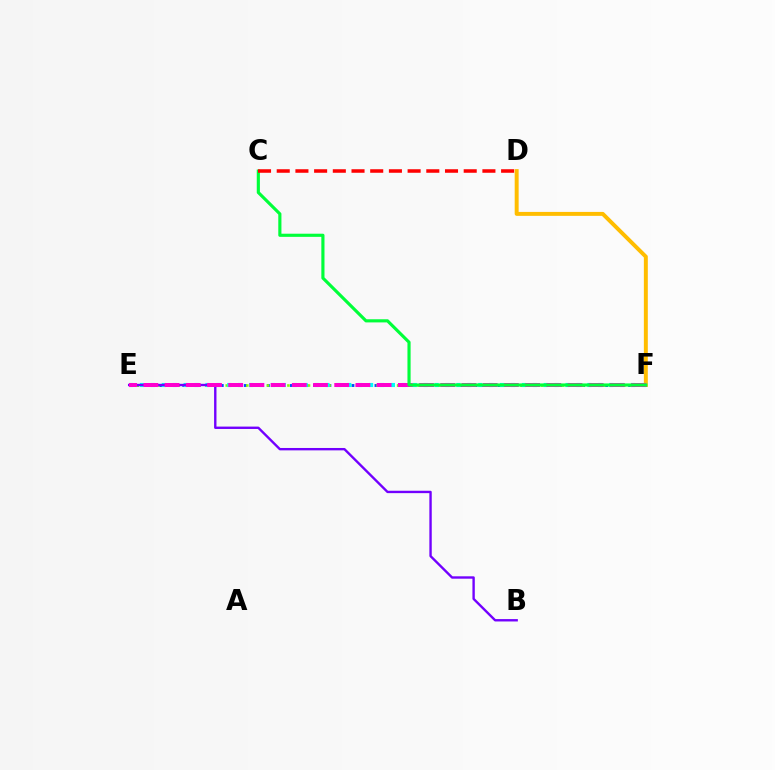{('D', 'F'): [{'color': '#ffbd00', 'line_style': 'solid', 'thickness': 2.84}], ('E', 'F'): [{'color': '#004bff', 'line_style': 'dotted', 'thickness': 2.09}, {'color': '#84ff00', 'line_style': 'dotted', 'thickness': 1.86}, {'color': '#00fff6', 'line_style': 'dotted', 'thickness': 2.96}, {'color': '#ff00cf', 'line_style': 'dashed', 'thickness': 2.88}], ('B', 'E'): [{'color': '#7200ff', 'line_style': 'solid', 'thickness': 1.72}], ('C', 'F'): [{'color': '#00ff39', 'line_style': 'solid', 'thickness': 2.26}], ('C', 'D'): [{'color': '#ff0000', 'line_style': 'dashed', 'thickness': 2.54}]}